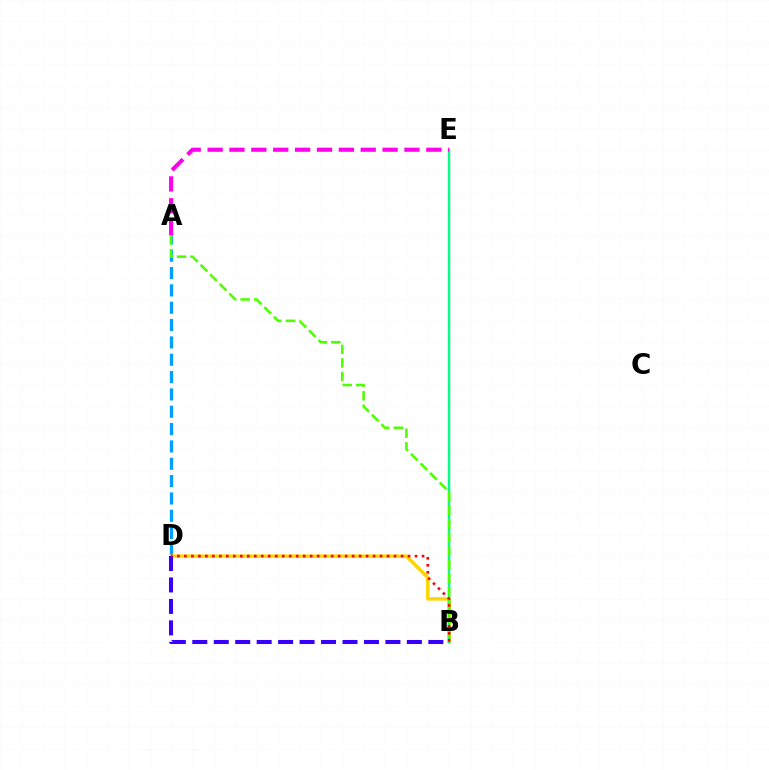{('A', 'D'): [{'color': '#009eff', 'line_style': 'dashed', 'thickness': 2.36}], ('B', 'D'): [{'color': '#ffd500', 'line_style': 'solid', 'thickness': 2.48}, {'color': '#3700ff', 'line_style': 'dashed', 'thickness': 2.92}, {'color': '#ff0000', 'line_style': 'dotted', 'thickness': 1.9}], ('B', 'E'): [{'color': '#00ff86', 'line_style': 'solid', 'thickness': 1.78}], ('A', 'B'): [{'color': '#4fff00', 'line_style': 'dashed', 'thickness': 1.84}], ('A', 'E'): [{'color': '#ff00ed', 'line_style': 'dashed', 'thickness': 2.97}]}